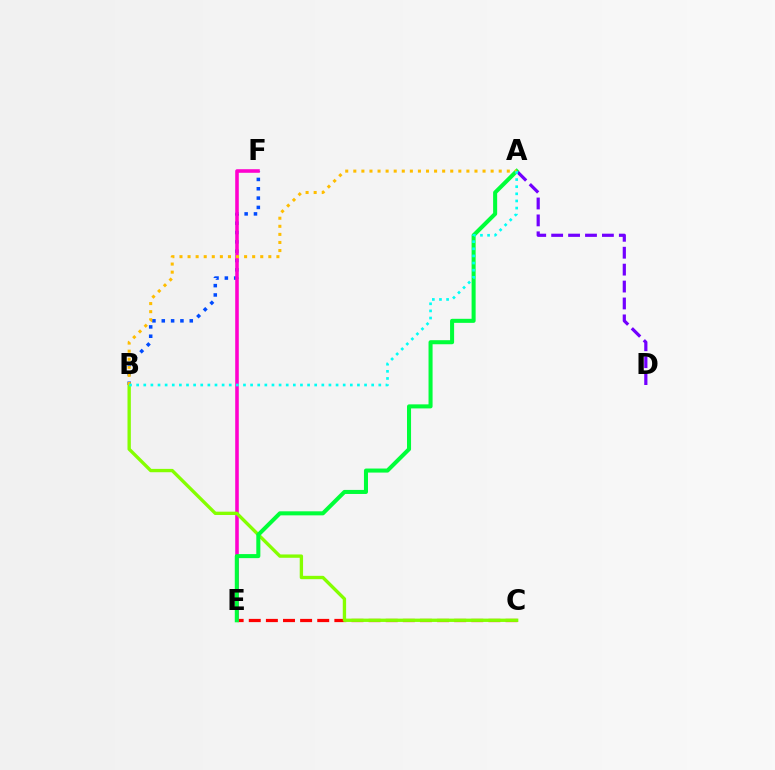{('B', 'F'): [{'color': '#004bff', 'line_style': 'dotted', 'thickness': 2.53}], ('C', 'E'): [{'color': '#ff0000', 'line_style': 'dashed', 'thickness': 2.33}], ('E', 'F'): [{'color': '#ff00cf', 'line_style': 'solid', 'thickness': 2.58}], ('B', 'C'): [{'color': '#84ff00', 'line_style': 'solid', 'thickness': 2.41}], ('A', 'E'): [{'color': '#00ff39', 'line_style': 'solid', 'thickness': 2.91}], ('A', 'D'): [{'color': '#7200ff', 'line_style': 'dashed', 'thickness': 2.3}], ('A', 'B'): [{'color': '#ffbd00', 'line_style': 'dotted', 'thickness': 2.19}, {'color': '#00fff6', 'line_style': 'dotted', 'thickness': 1.94}]}